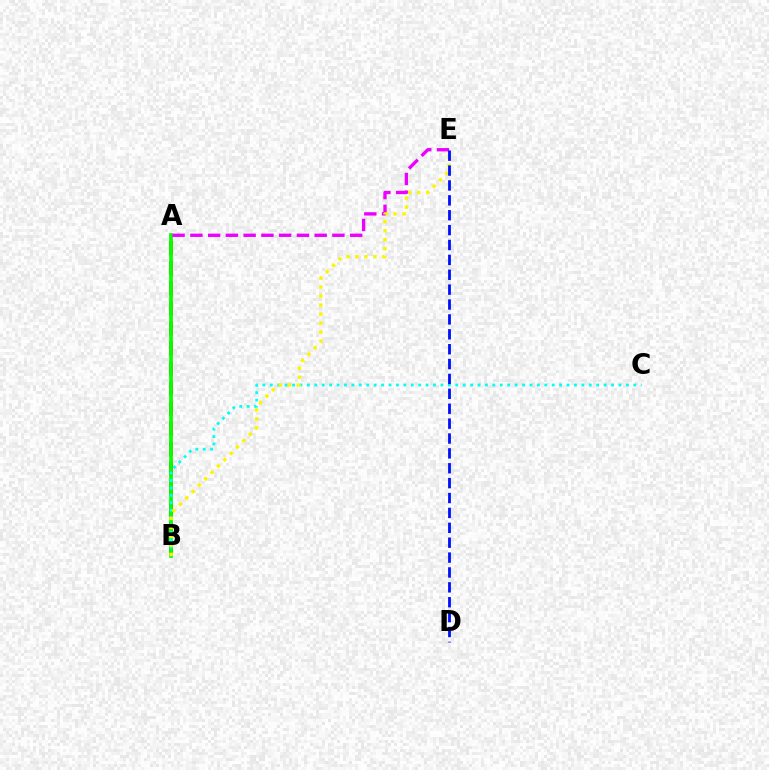{('A', 'B'): [{'color': '#ff0000', 'line_style': 'dashed', 'thickness': 2.72}, {'color': '#08ff00', 'line_style': 'solid', 'thickness': 2.68}], ('B', 'C'): [{'color': '#00fff6', 'line_style': 'dotted', 'thickness': 2.02}], ('A', 'E'): [{'color': '#ee00ff', 'line_style': 'dashed', 'thickness': 2.41}], ('B', 'E'): [{'color': '#fcf500', 'line_style': 'dotted', 'thickness': 2.44}], ('D', 'E'): [{'color': '#0010ff', 'line_style': 'dashed', 'thickness': 2.02}]}